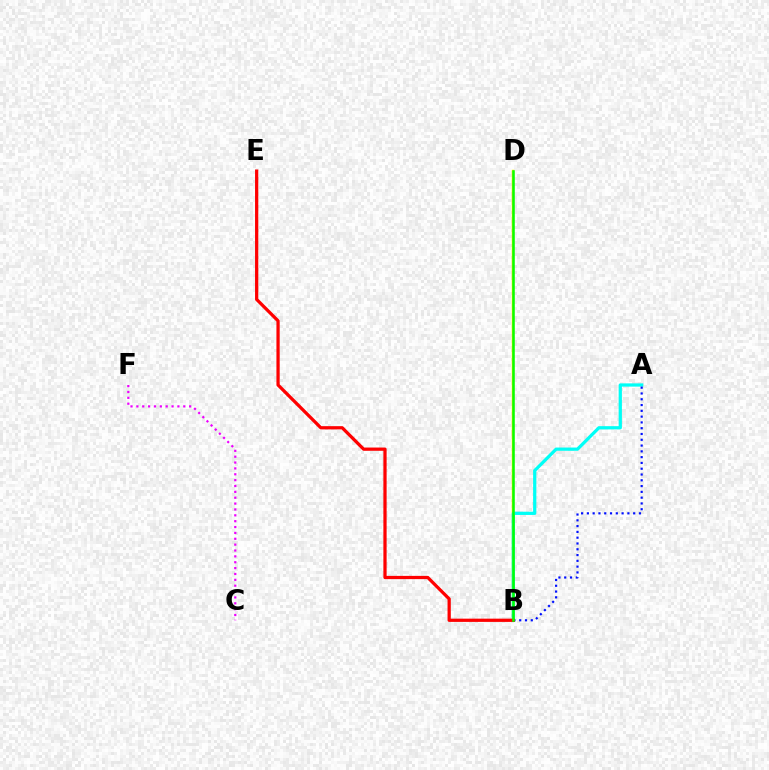{('B', 'D'): [{'color': '#fcf500', 'line_style': 'solid', 'thickness': 1.79}, {'color': '#08ff00', 'line_style': 'solid', 'thickness': 1.81}], ('A', 'B'): [{'color': '#00fff6', 'line_style': 'solid', 'thickness': 2.34}, {'color': '#0010ff', 'line_style': 'dotted', 'thickness': 1.57}], ('B', 'E'): [{'color': '#ff0000', 'line_style': 'solid', 'thickness': 2.34}], ('C', 'F'): [{'color': '#ee00ff', 'line_style': 'dotted', 'thickness': 1.59}]}